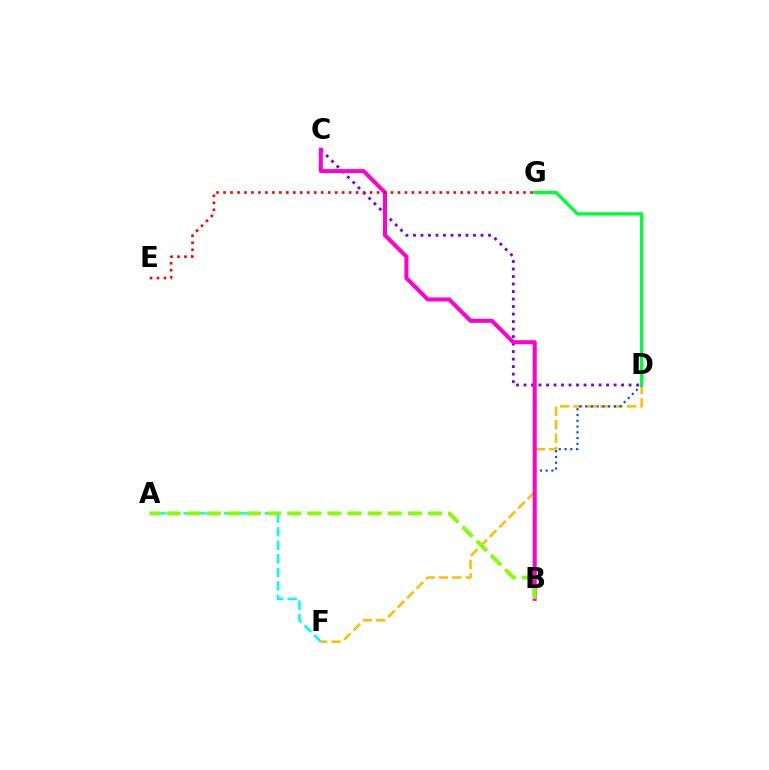{('D', 'F'): [{'color': '#ffbd00', 'line_style': 'dashed', 'thickness': 1.82}], ('A', 'F'): [{'color': '#00fff6', 'line_style': 'dashed', 'thickness': 1.84}], ('B', 'D'): [{'color': '#004bff', 'line_style': 'dotted', 'thickness': 1.56}], ('C', 'D'): [{'color': '#7200ff', 'line_style': 'dotted', 'thickness': 2.04}], ('B', 'C'): [{'color': '#ff00cf', 'line_style': 'solid', 'thickness': 2.9}], ('E', 'G'): [{'color': '#ff0000', 'line_style': 'dotted', 'thickness': 1.9}], ('A', 'B'): [{'color': '#84ff00', 'line_style': 'dashed', 'thickness': 2.73}], ('D', 'G'): [{'color': '#00ff39', 'line_style': 'solid', 'thickness': 2.42}]}